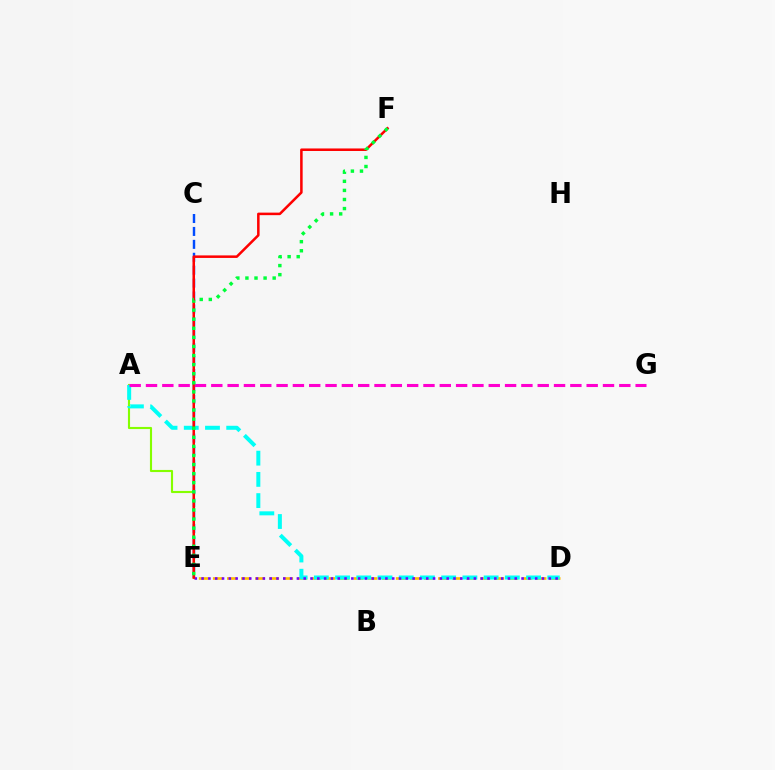{('A', 'E'): [{'color': '#84ff00', 'line_style': 'solid', 'thickness': 1.53}], ('C', 'E'): [{'color': '#004bff', 'line_style': 'dashed', 'thickness': 1.76}], ('D', 'E'): [{'color': '#ffbd00', 'line_style': 'dashed', 'thickness': 1.91}, {'color': '#7200ff', 'line_style': 'dotted', 'thickness': 1.85}], ('A', 'D'): [{'color': '#00fff6', 'line_style': 'dashed', 'thickness': 2.88}], ('E', 'F'): [{'color': '#ff0000', 'line_style': 'solid', 'thickness': 1.82}, {'color': '#00ff39', 'line_style': 'dotted', 'thickness': 2.47}], ('A', 'G'): [{'color': '#ff00cf', 'line_style': 'dashed', 'thickness': 2.22}]}